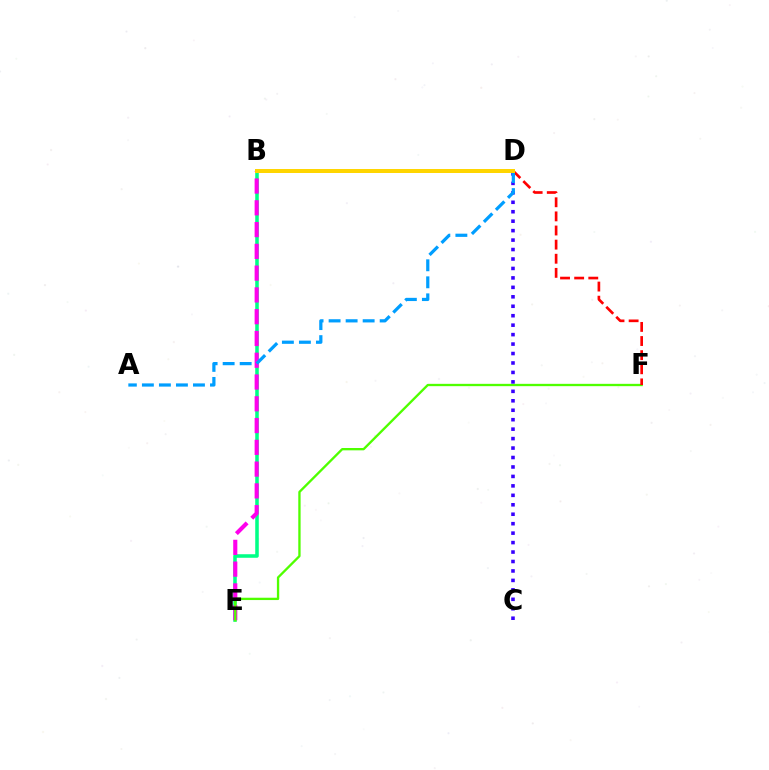{('B', 'E'): [{'color': '#00ff86', 'line_style': 'solid', 'thickness': 2.55}, {'color': '#ff00ed', 'line_style': 'dashed', 'thickness': 2.96}], ('E', 'F'): [{'color': '#4fff00', 'line_style': 'solid', 'thickness': 1.68}], ('C', 'D'): [{'color': '#3700ff', 'line_style': 'dotted', 'thickness': 2.57}], ('D', 'F'): [{'color': '#ff0000', 'line_style': 'dashed', 'thickness': 1.92}], ('A', 'D'): [{'color': '#009eff', 'line_style': 'dashed', 'thickness': 2.31}], ('B', 'D'): [{'color': '#ffd500', 'line_style': 'solid', 'thickness': 2.87}]}